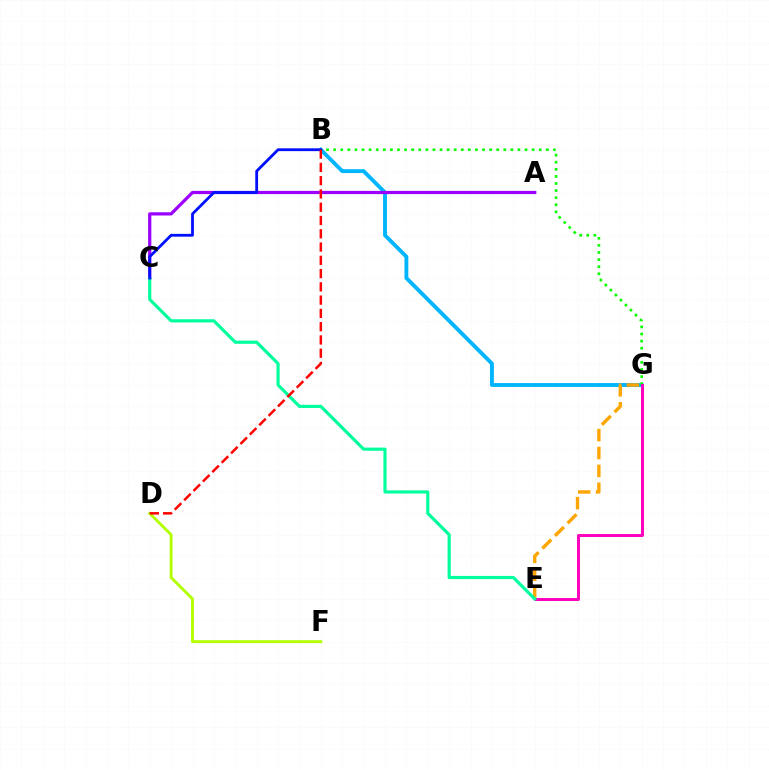{('B', 'G'): [{'color': '#00b5ff', 'line_style': 'solid', 'thickness': 2.79}, {'color': '#08ff00', 'line_style': 'dotted', 'thickness': 1.93}], ('E', 'G'): [{'color': '#ffa500', 'line_style': 'dashed', 'thickness': 2.43}, {'color': '#ff00bd', 'line_style': 'solid', 'thickness': 2.12}], ('D', 'F'): [{'color': '#b3ff00', 'line_style': 'solid', 'thickness': 2.08}], ('A', 'C'): [{'color': '#9b00ff', 'line_style': 'solid', 'thickness': 2.32}], ('C', 'E'): [{'color': '#00ff9d', 'line_style': 'solid', 'thickness': 2.29}], ('B', 'C'): [{'color': '#0010ff', 'line_style': 'solid', 'thickness': 2.01}], ('B', 'D'): [{'color': '#ff0000', 'line_style': 'dashed', 'thickness': 1.8}]}